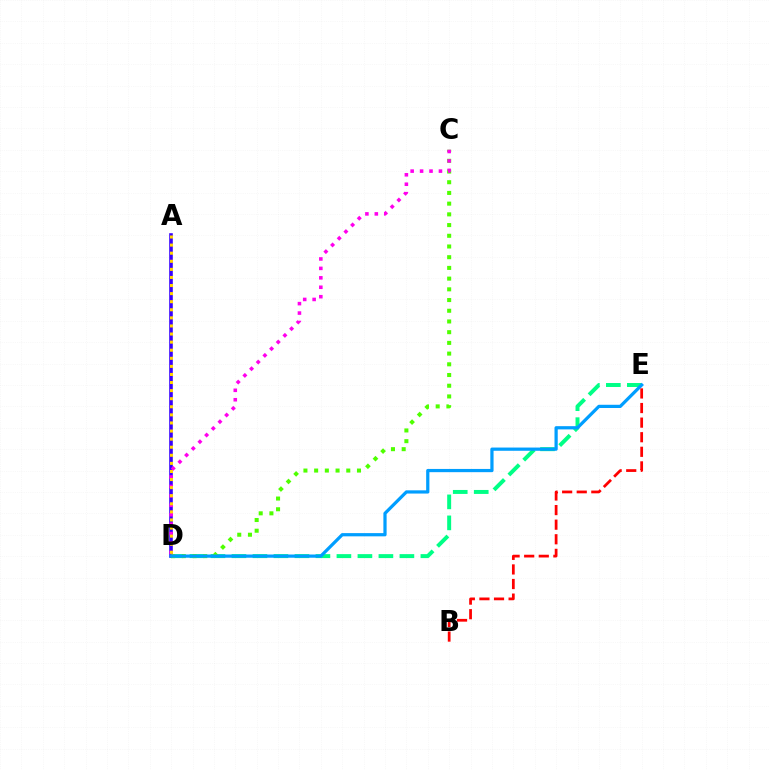{('D', 'E'): [{'color': '#00ff86', 'line_style': 'dashed', 'thickness': 2.85}, {'color': '#009eff', 'line_style': 'solid', 'thickness': 2.32}], ('A', 'D'): [{'color': '#3700ff', 'line_style': 'solid', 'thickness': 2.59}, {'color': '#ffd500', 'line_style': 'dotted', 'thickness': 2.2}], ('C', 'D'): [{'color': '#4fff00', 'line_style': 'dotted', 'thickness': 2.91}, {'color': '#ff00ed', 'line_style': 'dotted', 'thickness': 2.56}], ('B', 'E'): [{'color': '#ff0000', 'line_style': 'dashed', 'thickness': 1.98}]}